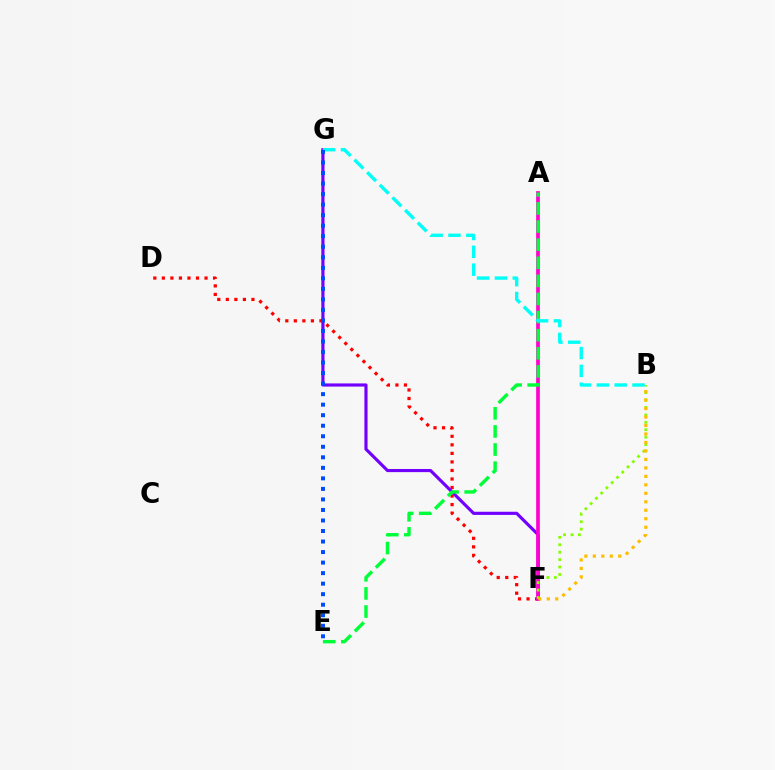{('D', 'F'): [{'color': '#ff0000', 'line_style': 'dotted', 'thickness': 2.32}], ('F', 'G'): [{'color': '#7200ff', 'line_style': 'solid', 'thickness': 2.26}], ('A', 'F'): [{'color': '#ff00cf', 'line_style': 'solid', 'thickness': 2.65}], ('B', 'F'): [{'color': '#84ff00', 'line_style': 'dotted', 'thickness': 2.02}, {'color': '#ffbd00', 'line_style': 'dotted', 'thickness': 2.3}], ('A', 'E'): [{'color': '#00ff39', 'line_style': 'dashed', 'thickness': 2.46}], ('B', 'G'): [{'color': '#00fff6', 'line_style': 'dashed', 'thickness': 2.42}], ('E', 'G'): [{'color': '#004bff', 'line_style': 'dotted', 'thickness': 2.86}]}